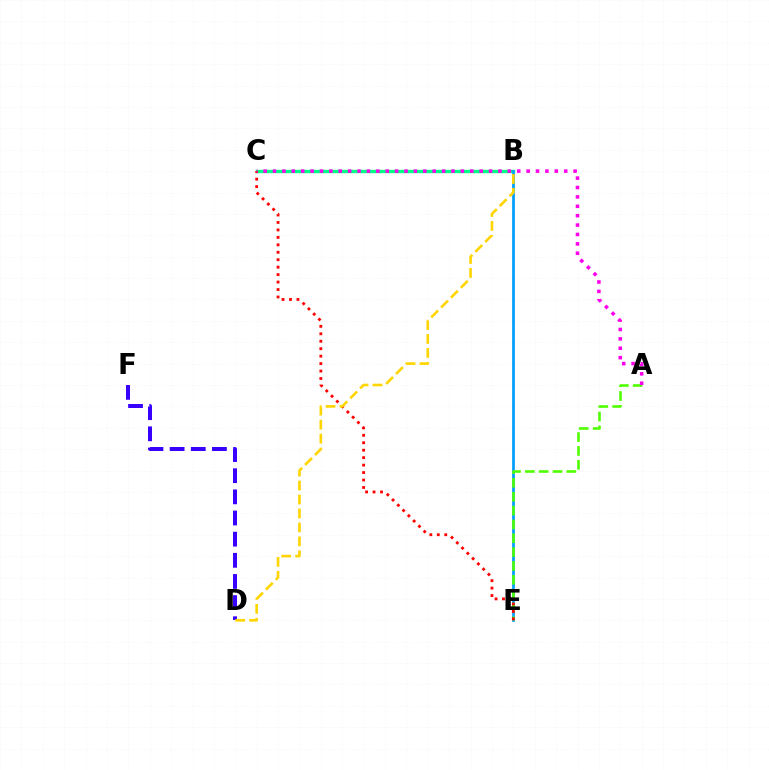{('B', 'C'): [{'color': '#00ff86', 'line_style': 'solid', 'thickness': 2.43}], ('D', 'F'): [{'color': '#3700ff', 'line_style': 'dashed', 'thickness': 2.87}], ('B', 'E'): [{'color': '#009eff', 'line_style': 'solid', 'thickness': 1.96}], ('A', 'E'): [{'color': '#4fff00', 'line_style': 'dashed', 'thickness': 1.88}], ('C', 'E'): [{'color': '#ff0000', 'line_style': 'dotted', 'thickness': 2.02}], ('A', 'C'): [{'color': '#ff00ed', 'line_style': 'dotted', 'thickness': 2.55}], ('B', 'D'): [{'color': '#ffd500', 'line_style': 'dashed', 'thickness': 1.9}]}